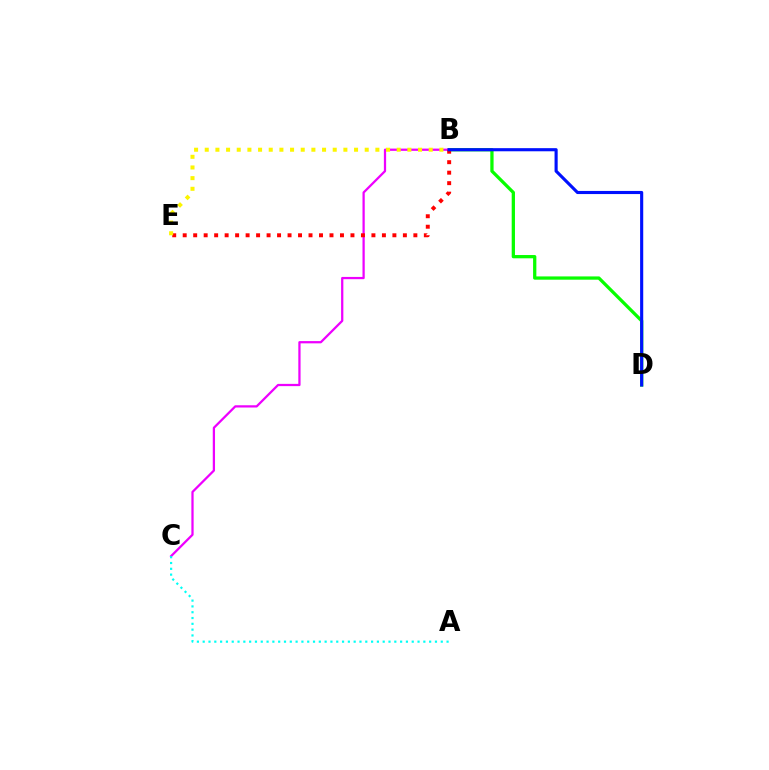{('B', 'D'): [{'color': '#08ff00', 'line_style': 'solid', 'thickness': 2.36}, {'color': '#0010ff', 'line_style': 'solid', 'thickness': 2.25}], ('B', 'C'): [{'color': '#ee00ff', 'line_style': 'solid', 'thickness': 1.62}], ('A', 'C'): [{'color': '#00fff6', 'line_style': 'dotted', 'thickness': 1.58}], ('B', 'E'): [{'color': '#ff0000', 'line_style': 'dotted', 'thickness': 2.85}, {'color': '#fcf500', 'line_style': 'dotted', 'thickness': 2.9}]}